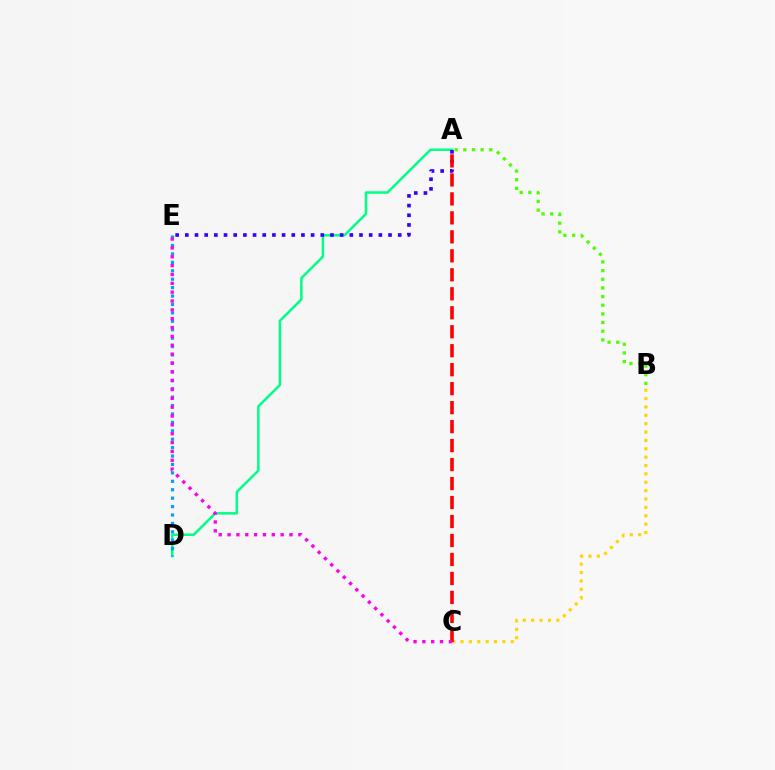{('A', 'D'): [{'color': '#00ff86', 'line_style': 'solid', 'thickness': 1.8}], ('D', 'E'): [{'color': '#009eff', 'line_style': 'dotted', 'thickness': 2.29}], ('B', 'C'): [{'color': '#ffd500', 'line_style': 'dotted', 'thickness': 2.27}], ('A', 'B'): [{'color': '#4fff00', 'line_style': 'dotted', 'thickness': 2.35}], ('A', 'E'): [{'color': '#3700ff', 'line_style': 'dotted', 'thickness': 2.63}], ('A', 'C'): [{'color': '#ff0000', 'line_style': 'dashed', 'thickness': 2.58}], ('C', 'E'): [{'color': '#ff00ed', 'line_style': 'dotted', 'thickness': 2.4}]}